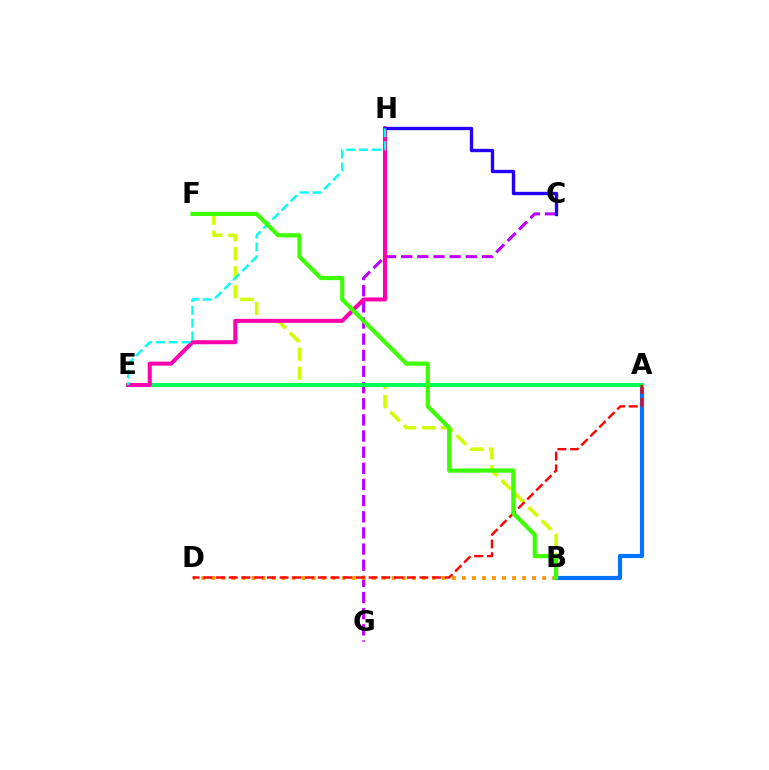{('B', 'F'): [{'color': '#d1ff00', 'line_style': 'dashed', 'thickness': 2.58}, {'color': '#3dff00', 'line_style': 'solid', 'thickness': 3.0}], ('C', 'G'): [{'color': '#b900ff', 'line_style': 'dashed', 'thickness': 2.19}], ('A', 'B'): [{'color': '#0074ff', 'line_style': 'solid', 'thickness': 2.98}], ('B', 'D'): [{'color': '#ff9400', 'line_style': 'dotted', 'thickness': 2.72}], ('A', 'E'): [{'color': '#00ff5c', 'line_style': 'solid', 'thickness': 2.89}], ('E', 'H'): [{'color': '#ff00ac', 'line_style': 'solid', 'thickness': 2.9}, {'color': '#00fff6', 'line_style': 'dashed', 'thickness': 1.74}], ('A', 'D'): [{'color': '#ff0000', 'line_style': 'dashed', 'thickness': 1.73}], ('C', 'H'): [{'color': '#2500ff', 'line_style': 'solid', 'thickness': 2.41}]}